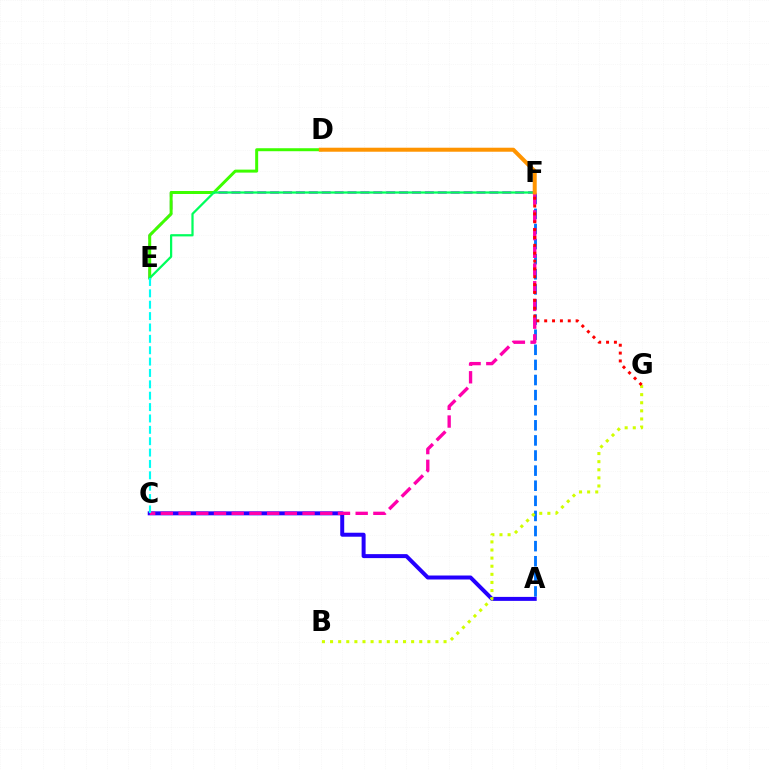{('E', 'F'): [{'color': '#b900ff', 'line_style': 'dashed', 'thickness': 1.75}, {'color': '#00ff5c', 'line_style': 'solid', 'thickness': 1.62}], ('A', 'F'): [{'color': '#0074ff', 'line_style': 'dashed', 'thickness': 2.05}], ('A', 'C'): [{'color': '#2500ff', 'line_style': 'solid', 'thickness': 2.87}], ('D', 'E'): [{'color': '#3dff00', 'line_style': 'solid', 'thickness': 2.15}], ('C', 'F'): [{'color': '#ff00ac', 'line_style': 'dashed', 'thickness': 2.41}], ('C', 'E'): [{'color': '#00fff6', 'line_style': 'dashed', 'thickness': 1.55}], ('B', 'G'): [{'color': '#d1ff00', 'line_style': 'dotted', 'thickness': 2.2}], ('F', 'G'): [{'color': '#ff0000', 'line_style': 'dotted', 'thickness': 2.14}], ('D', 'F'): [{'color': '#ff9400', 'line_style': 'solid', 'thickness': 2.88}]}